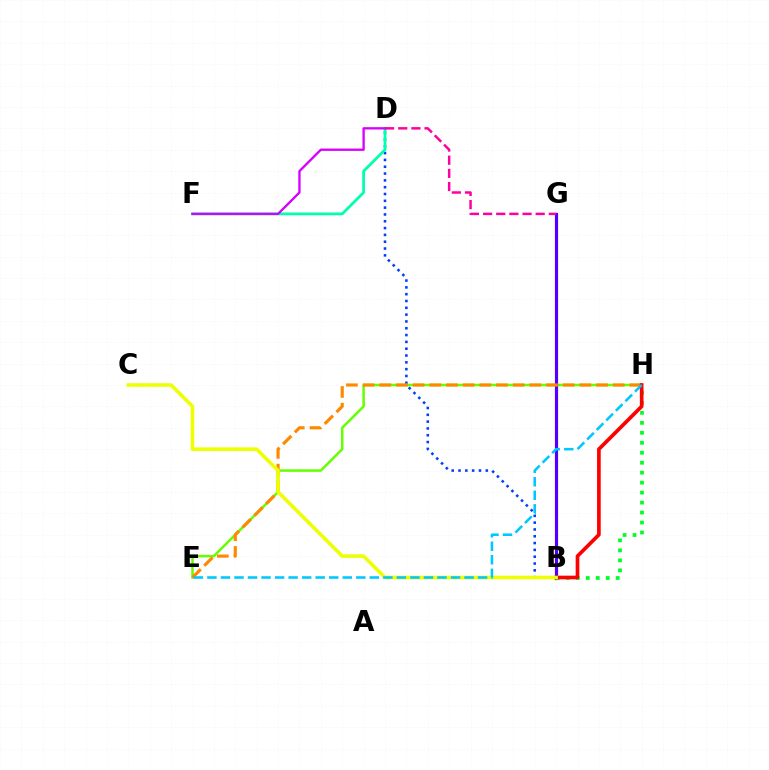{('B', 'D'): [{'color': '#003fff', 'line_style': 'dotted', 'thickness': 1.85}], ('D', 'F'): [{'color': '#00ffaf', 'line_style': 'solid', 'thickness': 2.01}, {'color': '#d600ff', 'line_style': 'solid', 'thickness': 1.67}], ('E', 'H'): [{'color': '#66ff00', 'line_style': 'solid', 'thickness': 1.81}, {'color': '#ff8800', 'line_style': 'dashed', 'thickness': 2.27}, {'color': '#00c7ff', 'line_style': 'dashed', 'thickness': 1.84}], ('B', 'G'): [{'color': '#4f00ff', 'line_style': 'solid', 'thickness': 2.29}], ('D', 'G'): [{'color': '#ff00a0', 'line_style': 'dashed', 'thickness': 1.79}], ('B', 'H'): [{'color': '#00ff27', 'line_style': 'dotted', 'thickness': 2.71}, {'color': '#ff0000', 'line_style': 'solid', 'thickness': 2.64}], ('B', 'C'): [{'color': '#eeff00', 'line_style': 'solid', 'thickness': 2.57}]}